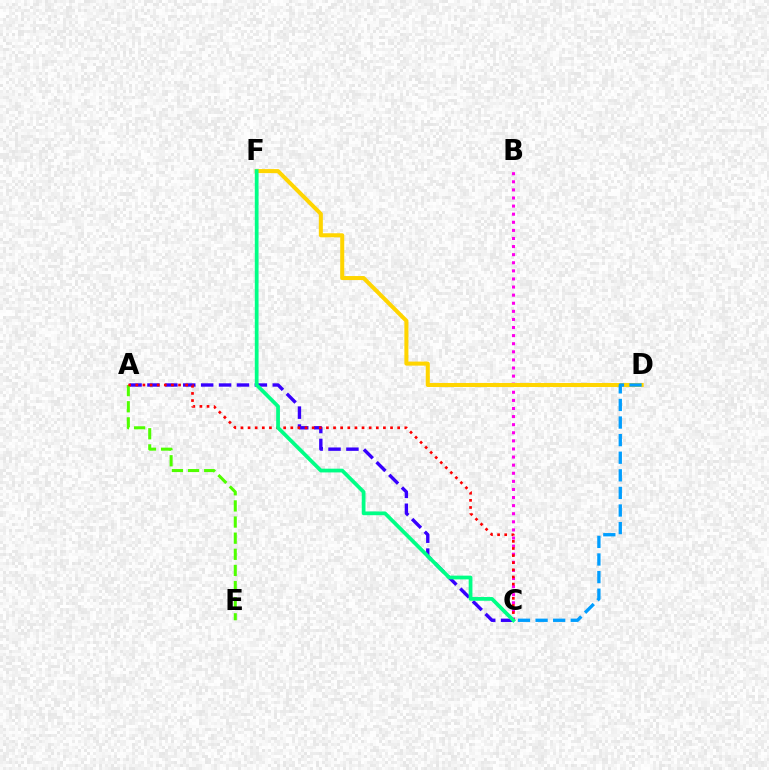{('A', 'C'): [{'color': '#3700ff', 'line_style': 'dashed', 'thickness': 2.43}, {'color': '#ff0000', 'line_style': 'dotted', 'thickness': 1.94}], ('B', 'C'): [{'color': '#ff00ed', 'line_style': 'dotted', 'thickness': 2.2}], ('D', 'F'): [{'color': '#ffd500', 'line_style': 'solid', 'thickness': 2.91}], ('C', 'D'): [{'color': '#009eff', 'line_style': 'dashed', 'thickness': 2.39}], ('A', 'E'): [{'color': '#4fff00', 'line_style': 'dashed', 'thickness': 2.19}], ('C', 'F'): [{'color': '#00ff86', 'line_style': 'solid', 'thickness': 2.69}]}